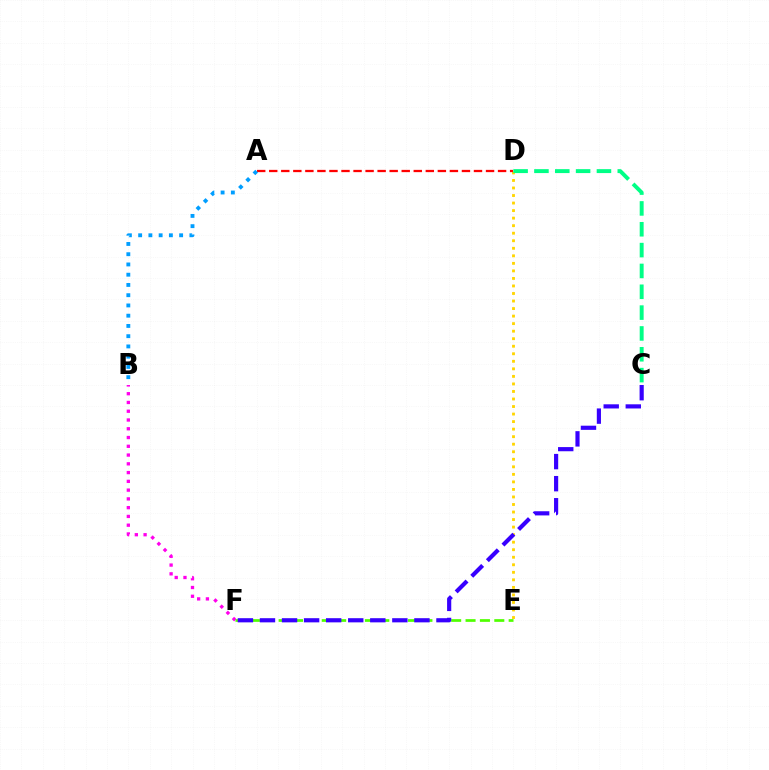{('D', 'E'): [{'color': '#ffd500', 'line_style': 'dotted', 'thickness': 2.05}], ('B', 'F'): [{'color': '#ff00ed', 'line_style': 'dotted', 'thickness': 2.38}], ('C', 'D'): [{'color': '#00ff86', 'line_style': 'dashed', 'thickness': 2.83}], ('A', 'D'): [{'color': '#ff0000', 'line_style': 'dashed', 'thickness': 1.64}], ('E', 'F'): [{'color': '#4fff00', 'line_style': 'dashed', 'thickness': 1.95}], ('C', 'F'): [{'color': '#3700ff', 'line_style': 'dashed', 'thickness': 3.0}], ('A', 'B'): [{'color': '#009eff', 'line_style': 'dotted', 'thickness': 2.78}]}